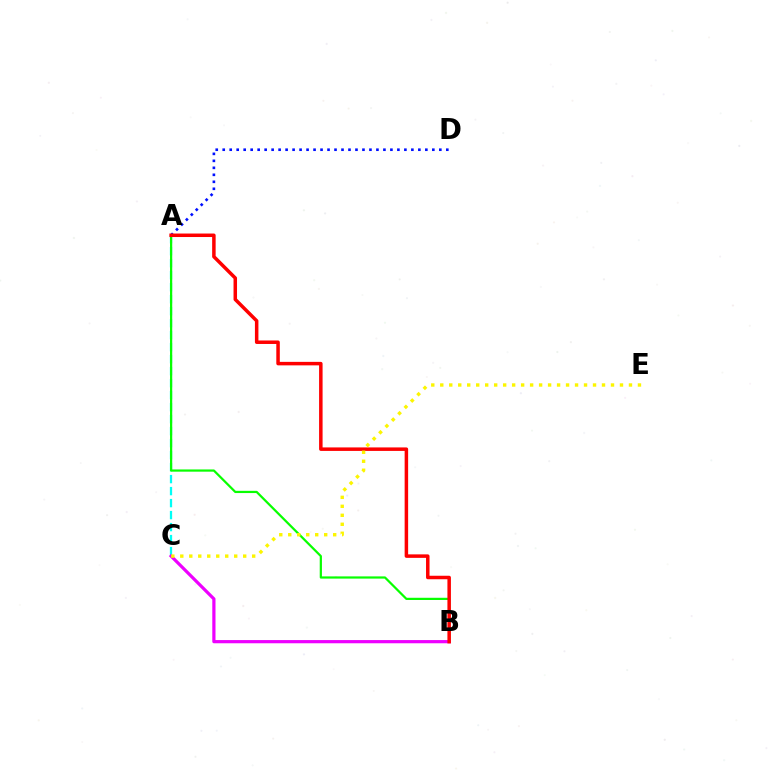{('A', 'C'): [{'color': '#00fff6', 'line_style': 'dashed', 'thickness': 1.63}], ('A', 'D'): [{'color': '#0010ff', 'line_style': 'dotted', 'thickness': 1.9}], ('A', 'B'): [{'color': '#08ff00', 'line_style': 'solid', 'thickness': 1.6}, {'color': '#ff0000', 'line_style': 'solid', 'thickness': 2.52}], ('B', 'C'): [{'color': '#ee00ff', 'line_style': 'solid', 'thickness': 2.31}], ('C', 'E'): [{'color': '#fcf500', 'line_style': 'dotted', 'thickness': 2.44}]}